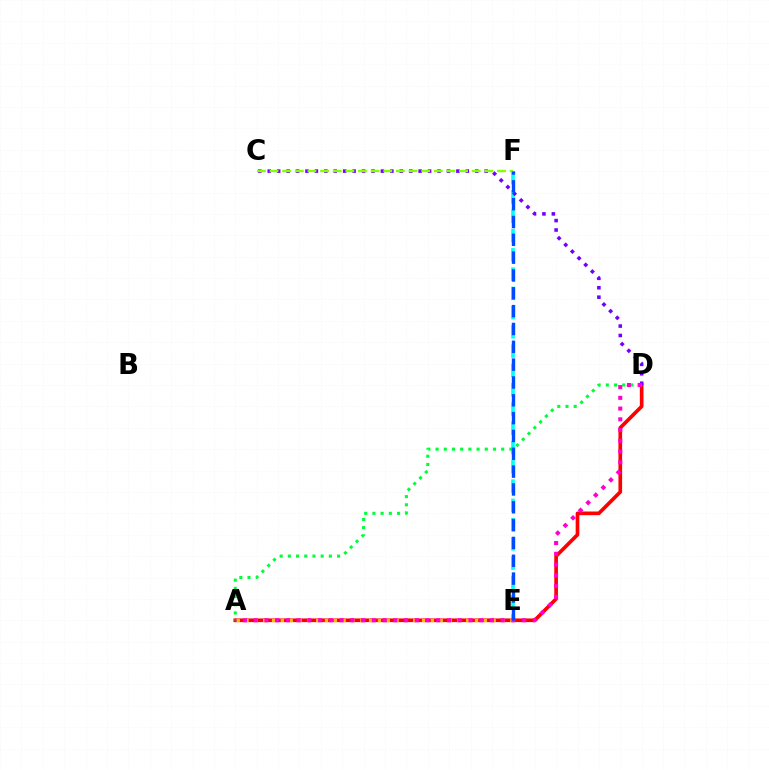{('A', 'D'): [{'color': '#ff0000', 'line_style': 'solid', 'thickness': 2.64}, {'color': '#00ff39', 'line_style': 'dotted', 'thickness': 2.23}, {'color': '#ff00cf', 'line_style': 'dotted', 'thickness': 2.92}], ('A', 'E'): [{'color': '#ffbd00', 'line_style': 'dotted', 'thickness': 2.4}], ('E', 'F'): [{'color': '#00fff6', 'line_style': 'dashed', 'thickness': 2.62}, {'color': '#004bff', 'line_style': 'dashed', 'thickness': 2.42}], ('C', 'D'): [{'color': '#7200ff', 'line_style': 'dotted', 'thickness': 2.56}], ('C', 'F'): [{'color': '#84ff00', 'line_style': 'dashed', 'thickness': 1.72}]}